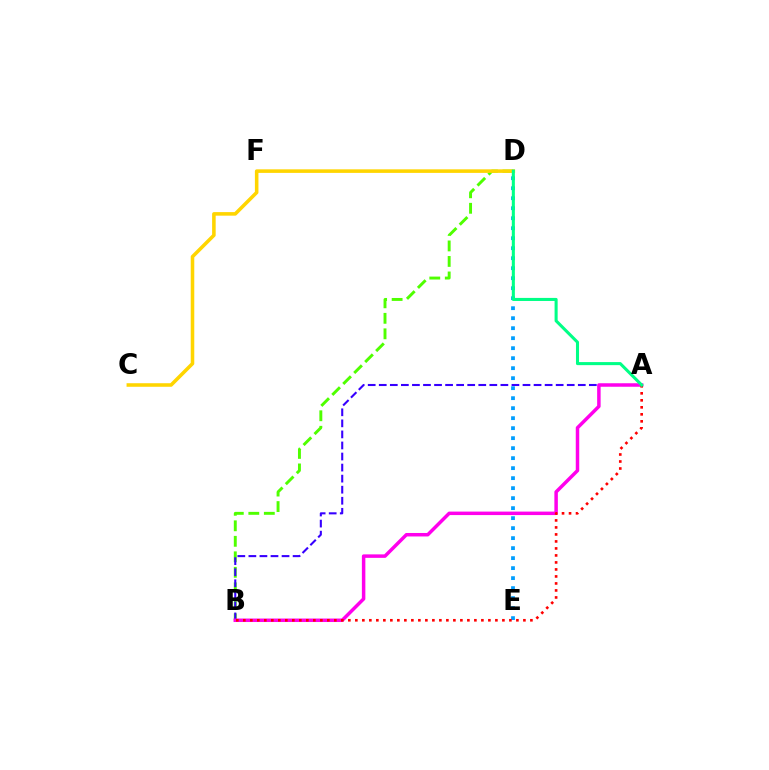{('B', 'D'): [{'color': '#4fff00', 'line_style': 'dashed', 'thickness': 2.11}], ('A', 'B'): [{'color': '#3700ff', 'line_style': 'dashed', 'thickness': 1.5}, {'color': '#ff00ed', 'line_style': 'solid', 'thickness': 2.51}, {'color': '#ff0000', 'line_style': 'dotted', 'thickness': 1.9}], ('D', 'E'): [{'color': '#009eff', 'line_style': 'dotted', 'thickness': 2.72}], ('C', 'D'): [{'color': '#ffd500', 'line_style': 'solid', 'thickness': 2.56}], ('A', 'D'): [{'color': '#00ff86', 'line_style': 'solid', 'thickness': 2.2}]}